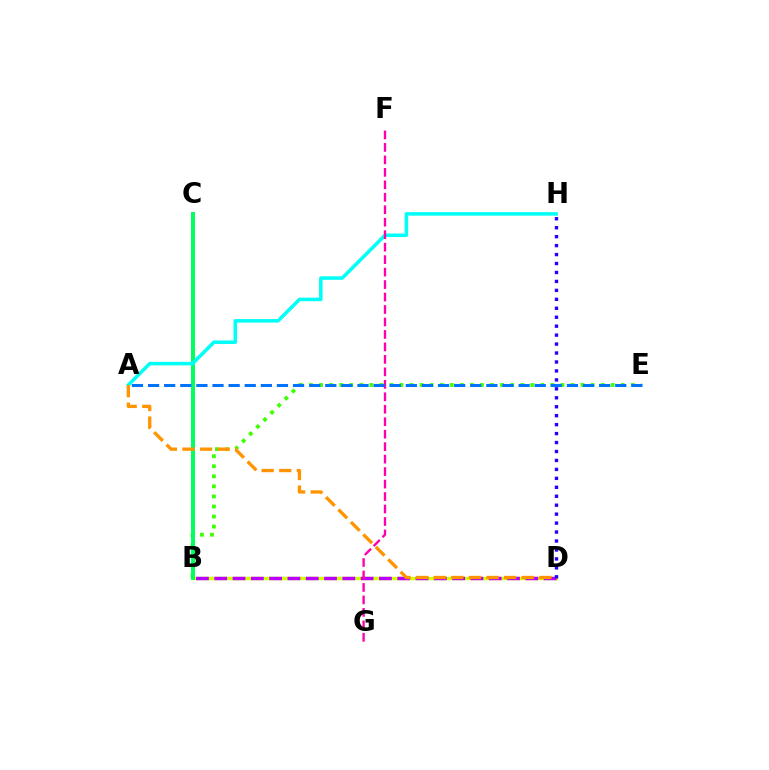{('B', 'D'): [{'color': '#ff0000', 'line_style': 'dashed', 'thickness': 2.03}, {'color': '#d1ff00', 'line_style': 'solid', 'thickness': 2.44}, {'color': '#b900ff', 'line_style': 'dashed', 'thickness': 2.49}], ('B', 'E'): [{'color': '#3dff00', 'line_style': 'dotted', 'thickness': 2.73}], ('B', 'C'): [{'color': '#00ff5c', 'line_style': 'solid', 'thickness': 2.84}], ('A', 'H'): [{'color': '#00fff6', 'line_style': 'solid', 'thickness': 2.53}], ('F', 'G'): [{'color': '#ff00ac', 'line_style': 'dashed', 'thickness': 1.69}], ('D', 'H'): [{'color': '#2500ff', 'line_style': 'dotted', 'thickness': 2.43}], ('A', 'D'): [{'color': '#ff9400', 'line_style': 'dashed', 'thickness': 2.39}], ('A', 'E'): [{'color': '#0074ff', 'line_style': 'dashed', 'thickness': 2.19}]}